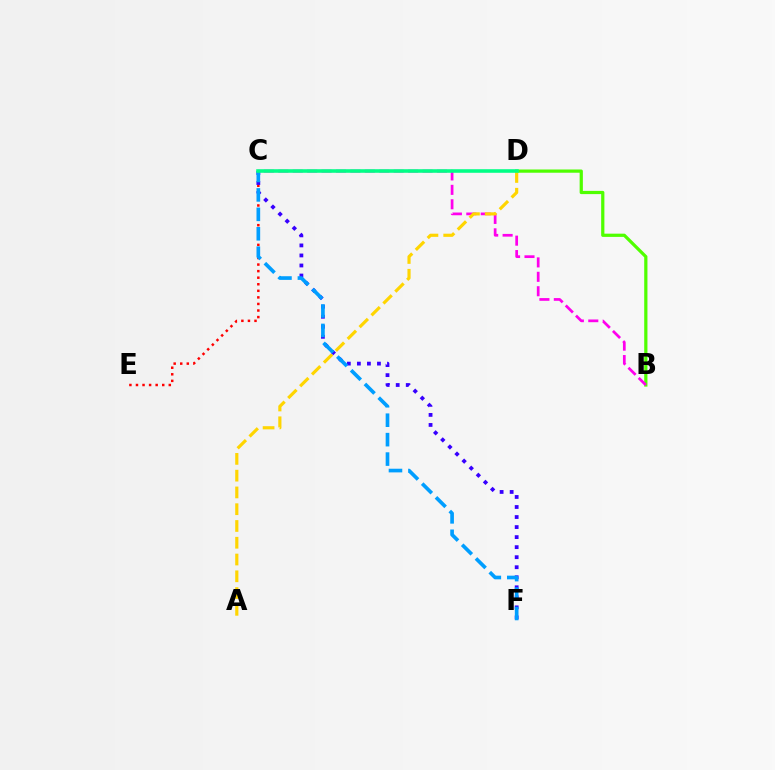{('C', 'E'): [{'color': '#ff0000', 'line_style': 'dotted', 'thickness': 1.78}], ('B', 'D'): [{'color': '#4fff00', 'line_style': 'solid', 'thickness': 2.32}], ('B', 'C'): [{'color': '#ff00ed', 'line_style': 'dashed', 'thickness': 1.96}], ('A', 'D'): [{'color': '#ffd500', 'line_style': 'dashed', 'thickness': 2.28}], ('C', 'F'): [{'color': '#3700ff', 'line_style': 'dotted', 'thickness': 2.73}, {'color': '#009eff', 'line_style': 'dashed', 'thickness': 2.64}], ('C', 'D'): [{'color': '#00ff86', 'line_style': 'solid', 'thickness': 2.57}]}